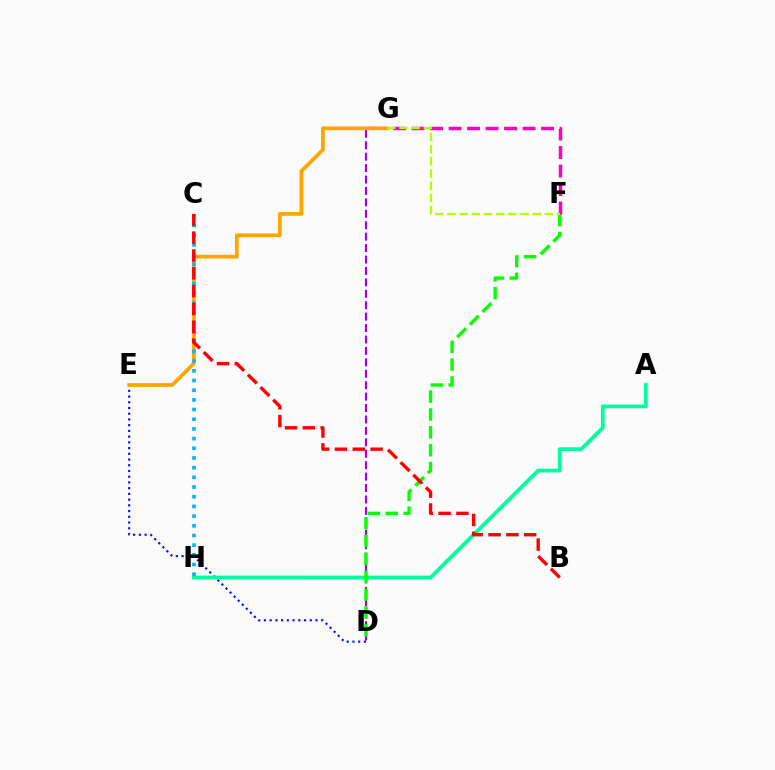{('D', 'E'): [{'color': '#0010ff', 'line_style': 'dotted', 'thickness': 1.56}], ('D', 'G'): [{'color': '#9b00ff', 'line_style': 'dashed', 'thickness': 1.55}], ('A', 'H'): [{'color': '#00ff9d', 'line_style': 'solid', 'thickness': 2.74}], ('E', 'G'): [{'color': '#ffa500', 'line_style': 'solid', 'thickness': 2.7}], ('C', 'H'): [{'color': '#00b5ff', 'line_style': 'dotted', 'thickness': 2.63}], ('D', 'F'): [{'color': '#08ff00', 'line_style': 'dashed', 'thickness': 2.43}], ('F', 'G'): [{'color': '#ff00bd', 'line_style': 'dashed', 'thickness': 2.51}, {'color': '#b3ff00', 'line_style': 'dashed', 'thickness': 1.65}], ('B', 'C'): [{'color': '#ff0000', 'line_style': 'dashed', 'thickness': 2.42}]}